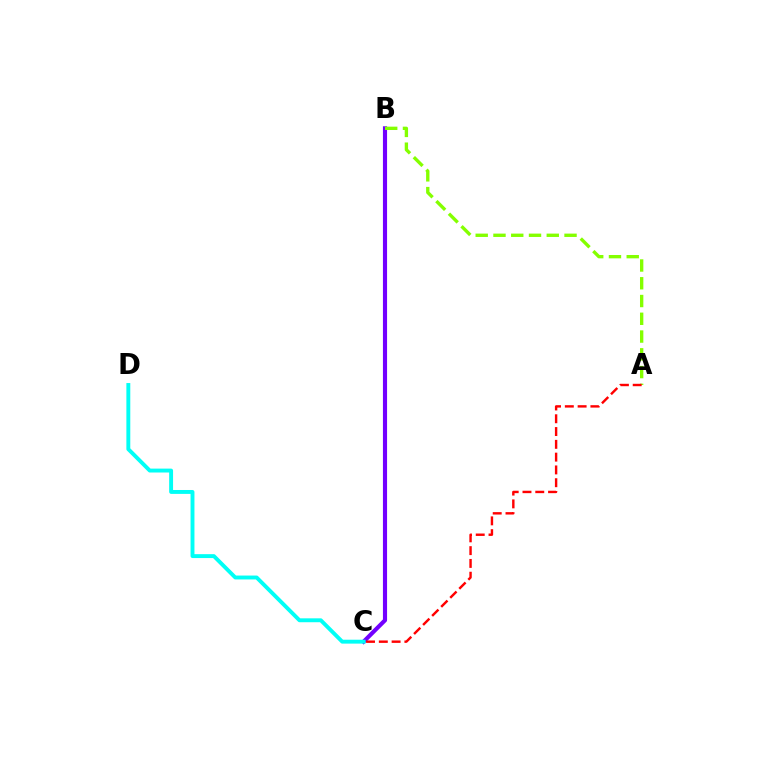{('B', 'C'): [{'color': '#7200ff', 'line_style': 'solid', 'thickness': 2.98}], ('A', 'B'): [{'color': '#84ff00', 'line_style': 'dashed', 'thickness': 2.41}], ('C', 'D'): [{'color': '#00fff6', 'line_style': 'solid', 'thickness': 2.81}], ('A', 'C'): [{'color': '#ff0000', 'line_style': 'dashed', 'thickness': 1.74}]}